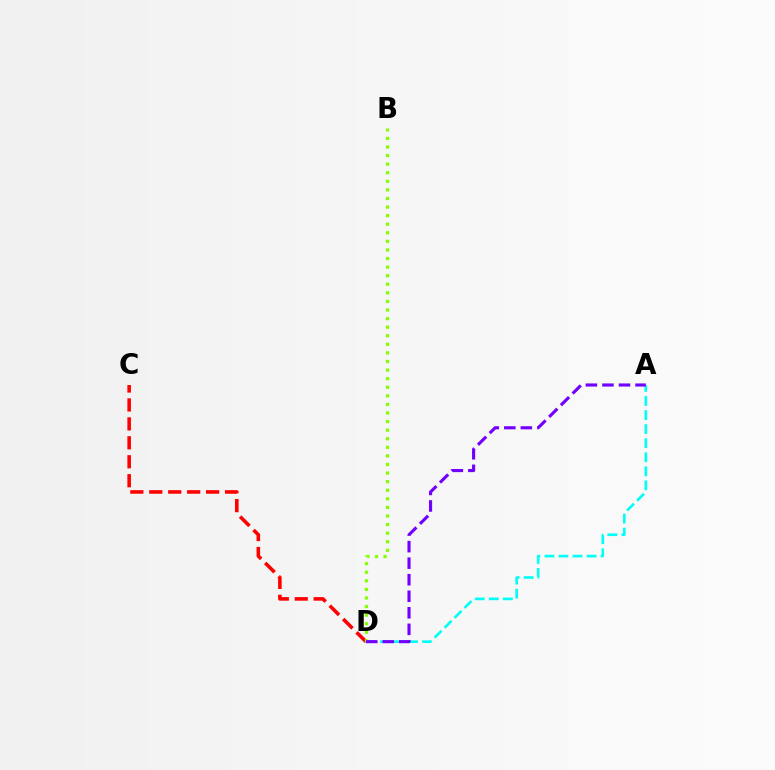{('C', 'D'): [{'color': '#ff0000', 'line_style': 'dashed', 'thickness': 2.57}], ('B', 'D'): [{'color': '#84ff00', 'line_style': 'dotted', 'thickness': 2.33}], ('A', 'D'): [{'color': '#00fff6', 'line_style': 'dashed', 'thickness': 1.91}, {'color': '#7200ff', 'line_style': 'dashed', 'thickness': 2.25}]}